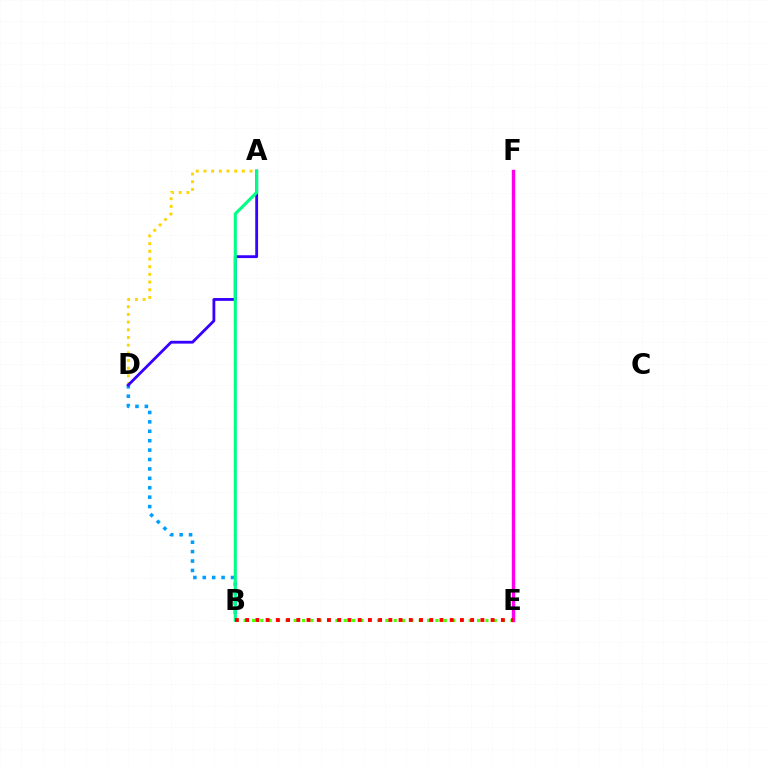{('A', 'D'): [{'color': '#ffd500', 'line_style': 'dotted', 'thickness': 2.09}, {'color': '#3700ff', 'line_style': 'solid', 'thickness': 2.03}], ('B', 'E'): [{'color': '#4fff00', 'line_style': 'dotted', 'thickness': 2.26}, {'color': '#ff0000', 'line_style': 'dotted', 'thickness': 2.78}], ('B', 'D'): [{'color': '#009eff', 'line_style': 'dotted', 'thickness': 2.56}], ('E', 'F'): [{'color': '#ff00ed', 'line_style': 'solid', 'thickness': 2.45}], ('A', 'B'): [{'color': '#00ff86', 'line_style': 'solid', 'thickness': 2.23}]}